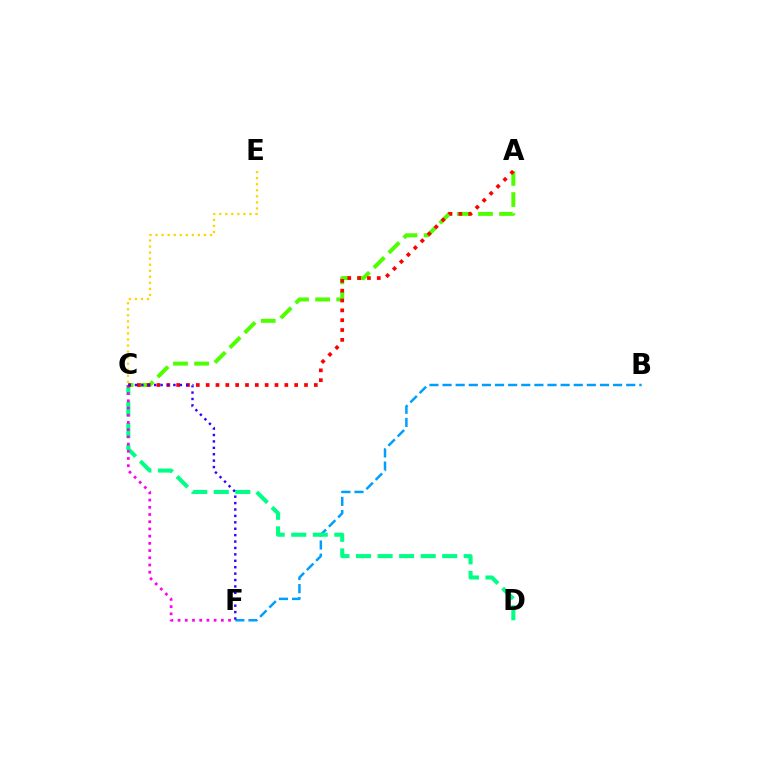{('A', 'C'): [{'color': '#4fff00', 'line_style': 'dashed', 'thickness': 2.86}, {'color': '#ff0000', 'line_style': 'dotted', 'thickness': 2.67}], ('B', 'F'): [{'color': '#009eff', 'line_style': 'dashed', 'thickness': 1.78}], ('C', 'D'): [{'color': '#00ff86', 'line_style': 'dashed', 'thickness': 2.93}], ('C', 'F'): [{'color': '#ff00ed', 'line_style': 'dotted', 'thickness': 1.96}, {'color': '#3700ff', 'line_style': 'dotted', 'thickness': 1.74}], ('C', 'E'): [{'color': '#ffd500', 'line_style': 'dotted', 'thickness': 1.64}]}